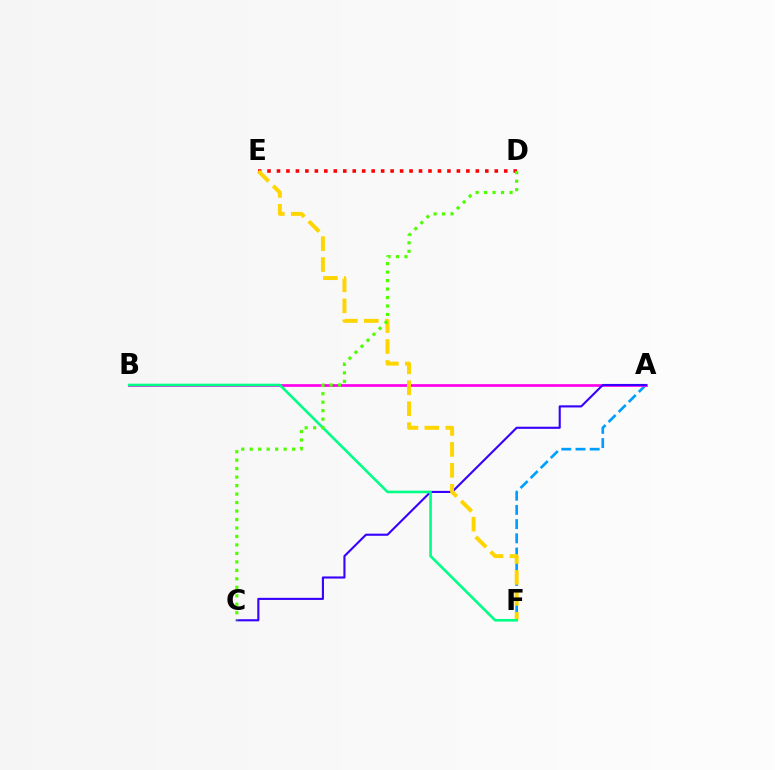{('A', 'F'): [{'color': '#009eff', 'line_style': 'dashed', 'thickness': 1.93}], ('D', 'E'): [{'color': '#ff0000', 'line_style': 'dotted', 'thickness': 2.57}], ('A', 'B'): [{'color': '#ff00ed', 'line_style': 'solid', 'thickness': 1.95}], ('A', 'C'): [{'color': '#3700ff', 'line_style': 'solid', 'thickness': 1.52}], ('E', 'F'): [{'color': '#ffd500', 'line_style': 'dashed', 'thickness': 2.84}], ('B', 'F'): [{'color': '#00ff86', 'line_style': 'solid', 'thickness': 1.88}], ('C', 'D'): [{'color': '#4fff00', 'line_style': 'dotted', 'thickness': 2.3}]}